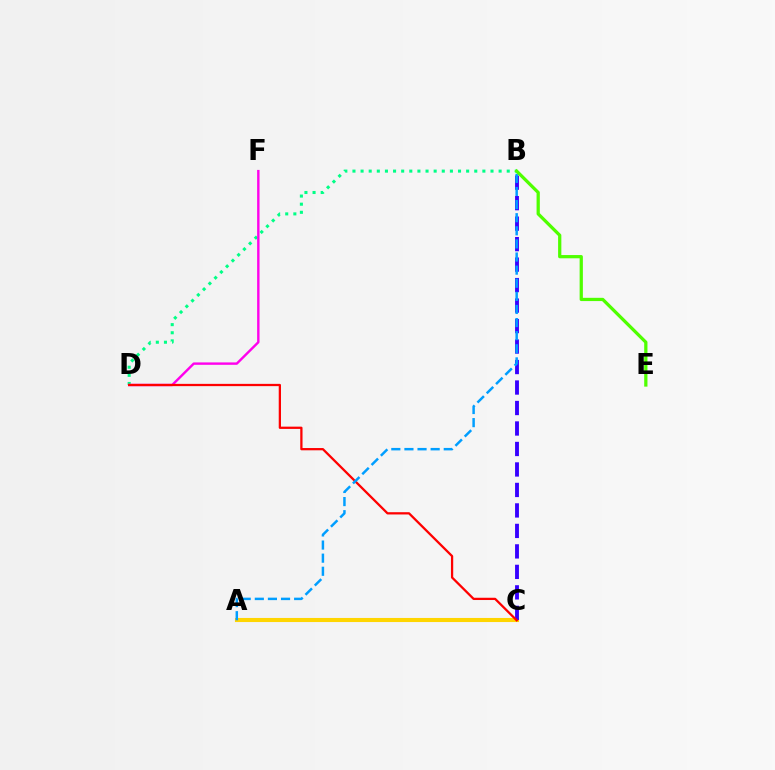{('B', 'D'): [{'color': '#00ff86', 'line_style': 'dotted', 'thickness': 2.21}], ('A', 'C'): [{'color': '#ffd500', 'line_style': 'solid', 'thickness': 2.94}], ('D', 'F'): [{'color': '#ff00ed', 'line_style': 'solid', 'thickness': 1.73}], ('B', 'C'): [{'color': '#3700ff', 'line_style': 'dashed', 'thickness': 2.78}], ('C', 'D'): [{'color': '#ff0000', 'line_style': 'solid', 'thickness': 1.63}], ('A', 'B'): [{'color': '#009eff', 'line_style': 'dashed', 'thickness': 1.78}], ('B', 'E'): [{'color': '#4fff00', 'line_style': 'solid', 'thickness': 2.34}]}